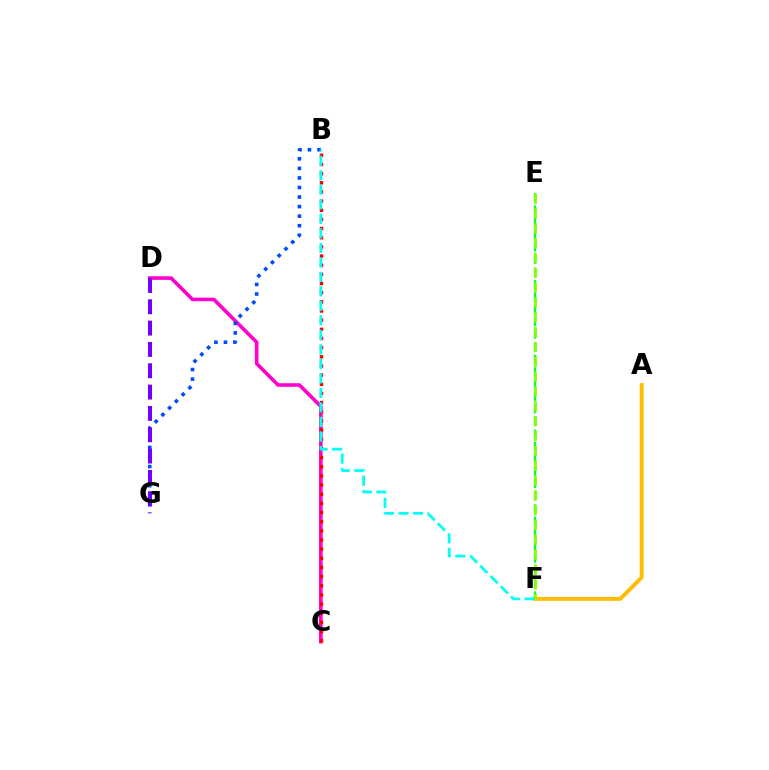{('C', 'D'): [{'color': '#ff00cf', 'line_style': 'solid', 'thickness': 2.58}], ('A', 'F'): [{'color': '#ffbd00', 'line_style': 'solid', 'thickness': 2.82}], ('B', 'C'): [{'color': '#ff0000', 'line_style': 'dotted', 'thickness': 2.49}], ('B', 'G'): [{'color': '#004bff', 'line_style': 'dotted', 'thickness': 2.6}], ('E', 'F'): [{'color': '#00ff39', 'line_style': 'dashed', 'thickness': 1.69}, {'color': '#84ff00', 'line_style': 'dashed', 'thickness': 2.02}], ('B', 'F'): [{'color': '#00fff6', 'line_style': 'dashed', 'thickness': 1.97}], ('D', 'G'): [{'color': '#7200ff', 'line_style': 'dashed', 'thickness': 2.9}]}